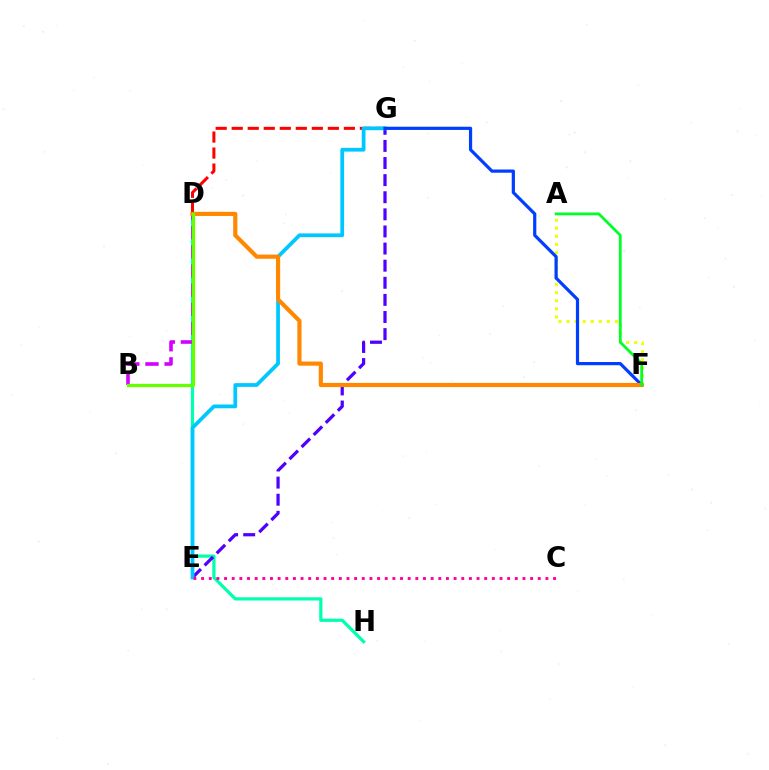{('D', 'H'): [{'color': '#00ffaf', 'line_style': 'solid', 'thickness': 2.31}], ('D', 'G'): [{'color': '#ff0000', 'line_style': 'dashed', 'thickness': 2.18}], ('A', 'F'): [{'color': '#eeff00', 'line_style': 'dotted', 'thickness': 2.19}, {'color': '#00ff27', 'line_style': 'solid', 'thickness': 2.0}], ('E', 'G'): [{'color': '#4f00ff', 'line_style': 'dashed', 'thickness': 2.32}, {'color': '#00c7ff', 'line_style': 'solid', 'thickness': 2.71}], ('F', 'G'): [{'color': '#003fff', 'line_style': 'solid', 'thickness': 2.31}], ('C', 'E'): [{'color': '#ff00a0', 'line_style': 'dotted', 'thickness': 2.08}], ('B', 'D'): [{'color': '#d600ff', 'line_style': 'dashed', 'thickness': 2.6}, {'color': '#66ff00', 'line_style': 'solid', 'thickness': 2.35}], ('D', 'F'): [{'color': '#ff8800', 'line_style': 'solid', 'thickness': 3.0}]}